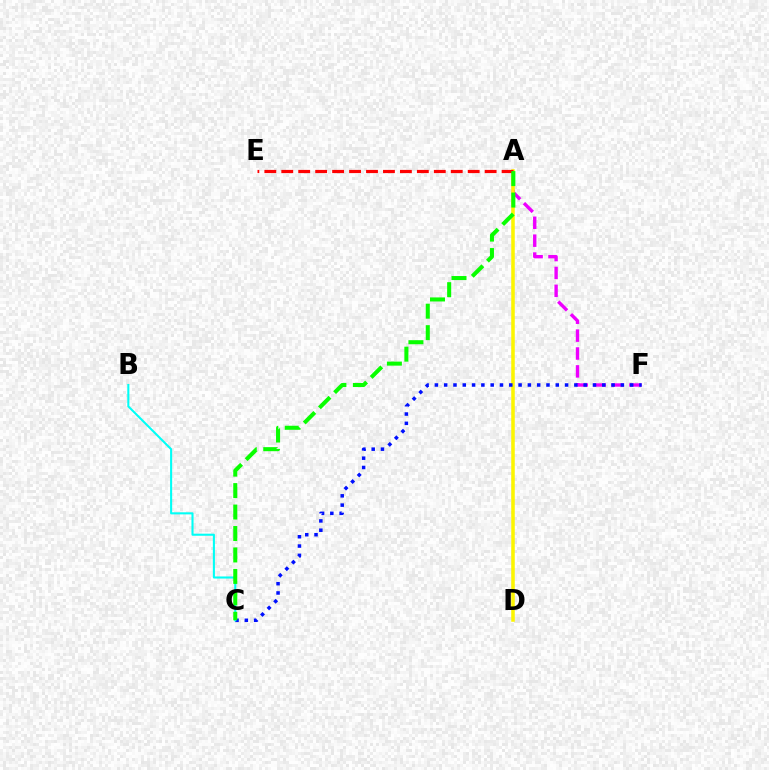{('A', 'F'): [{'color': '#ee00ff', 'line_style': 'dashed', 'thickness': 2.43}], ('A', 'D'): [{'color': '#fcf500', 'line_style': 'solid', 'thickness': 2.55}], ('C', 'F'): [{'color': '#0010ff', 'line_style': 'dotted', 'thickness': 2.53}], ('A', 'E'): [{'color': '#ff0000', 'line_style': 'dashed', 'thickness': 2.3}], ('B', 'C'): [{'color': '#00fff6', 'line_style': 'solid', 'thickness': 1.5}], ('A', 'C'): [{'color': '#08ff00', 'line_style': 'dashed', 'thickness': 2.91}]}